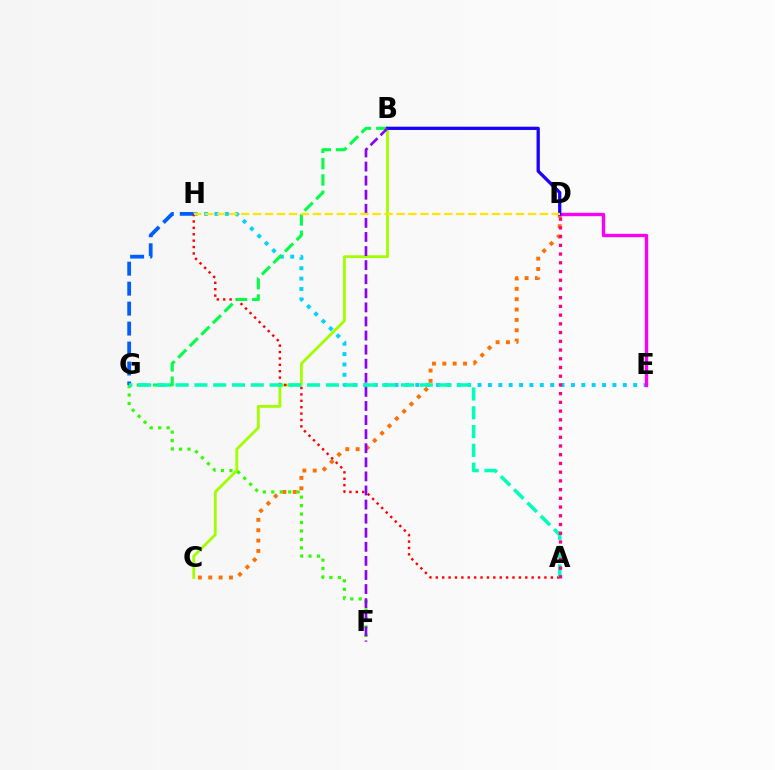{('B', 'C'): [{'color': '#a2ff00', 'line_style': 'solid', 'thickness': 2.04}], ('G', 'H'): [{'color': '#005dff', 'line_style': 'dashed', 'thickness': 2.71}], ('C', 'D'): [{'color': '#ff7000', 'line_style': 'dotted', 'thickness': 2.81}], ('F', 'G'): [{'color': '#31ff00', 'line_style': 'dotted', 'thickness': 2.3}], ('E', 'H'): [{'color': '#00d3ff', 'line_style': 'dotted', 'thickness': 2.82}], ('A', 'H'): [{'color': '#ff0000', 'line_style': 'dotted', 'thickness': 1.74}], ('B', 'G'): [{'color': '#00ff45', 'line_style': 'dashed', 'thickness': 2.22}], ('A', 'G'): [{'color': '#00ffbb', 'line_style': 'dashed', 'thickness': 2.55}], ('D', 'E'): [{'color': '#fa00f9', 'line_style': 'solid', 'thickness': 2.42}], ('A', 'D'): [{'color': '#ff0088', 'line_style': 'dotted', 'thickness': 2.37}], ('B', 'D'): [{'color': '#1900ff', 'line_style': 'solid', 'thickness': 2.35}], ('B', 'F'): [{'color': '#8a00ff', 'line_style': 'dashed', 'thickness': 1.91}], ('D', 'H'): [{'color': '#ffe600', 'line_style': 'dashed', 'thickness': 1.62}]}